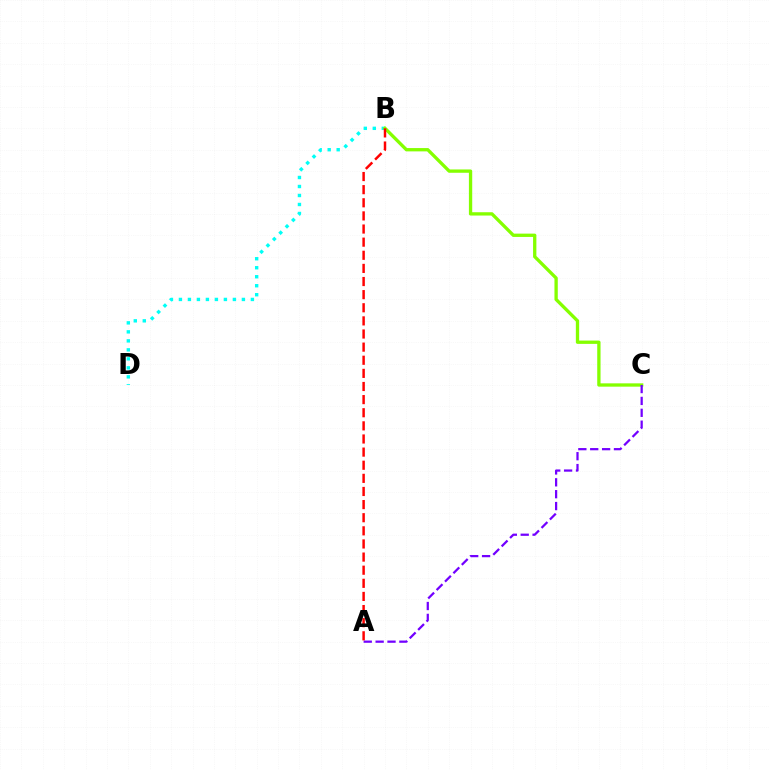{('B', 'D'): [{'color': '#00fff6', 'line_style': 'dotted', 'thickness': 2.44}], ('B', 'C'): [{'color': '#84ff00', 'line_style': 'solid', 'thickness': 2.39}], ('A', 'C'): [{'color': '#7200ff', 'line_style': 'dashed', 'thickness': 1.61}], ('A', 'B'): [{'color': '#ff0000', 'line_style': 'dashed', 'thickness': 1.78}]}